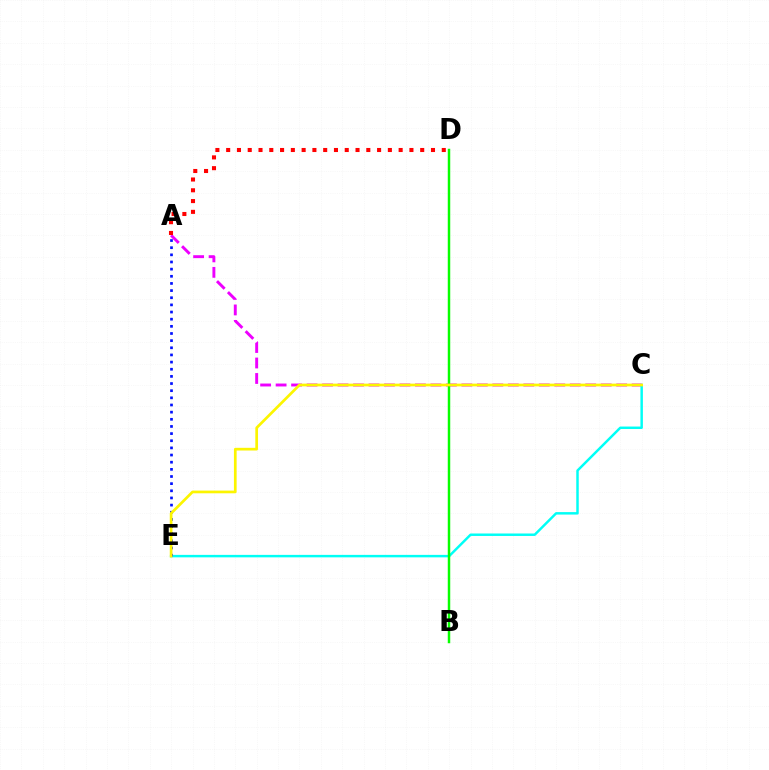{('A', 'C'): [{'color': '#ee00ff', 'line_style': 'dashed', 'thickness': 2.1}], ('C', 'E'): [{'color': '#00fff6', 'line_style': 'solid', 'thickness': 1.78}, {'color': '#fcf500', 'line_style': 'solid', 'thickness': 1.95}], ('A', 'D'): [{'color': '#ff0000', 'line_style': 'dotted', 'thickness': 2.93}], ('A', 'E'): [{'color': '#0010ff', 'line_style': 'dotted', 'thickness': 1.94}], ('B', 'D'): [{'color': '#08ff00', 'line_style': 'solid', 'thickness': 1.78}]}